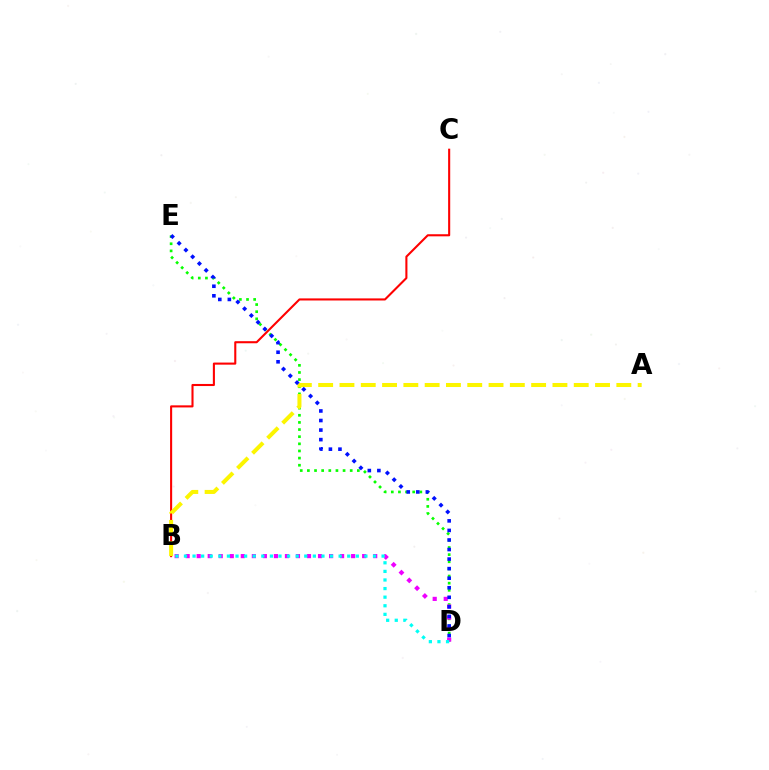{('B', 'C'): [{'color': '#ff0000', 'line_style': 'solid', 'thickness': 1.5}], ('D', 'E'): [{'color': '#08ff00', 'line_style': 'dotted', 'thickness': 1.94}, {'color': '#0010ff', 'line_style': 'dotted', 'thickness': 2.6}], ('B', 'D'): [{'color': '#ee00ff', 'line_style': 'dotted', 'thickness': 3.0}, {'color': '#00fff6', 'line_style': 'dotted', 'thickness': 2.33}], ('A', 'B'): [{'color': '#fcf500', 'line_style': 'dashed', 'thickness': 2.89}]}